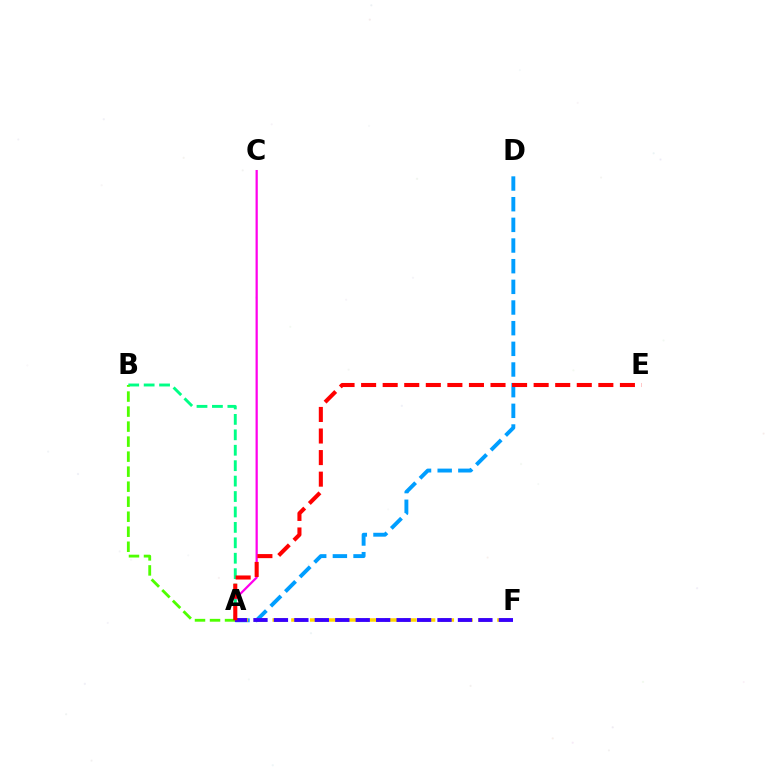{('A', 'D'): [{'color': '#009eff', 'line_style': 'dashed', 'thickness': 2.81}], ('A', 'F'): [{'color': '#ffd500', 'line_style': 'dashed', 'thickness': 2.54}, {'color': '#3700ff', 'line_style': 'dashed', 'thickness': 2.78}], ('A', 'C'): [{'color': '#ff00ed', 'line_style': 'solid', 'thickness': 1.61}], ('A', 'B'): [{'color': '#00ff86', 'line_style': 'dashed', 'thickness': 2.1}, {'color': '#4fff00', 'line_style': 'dashed', 'thickness': 2.04}], ('A', 'E'): [{'color': '#ff0000', 'line_style': 'dashed', 'thickness': 2.93}]}